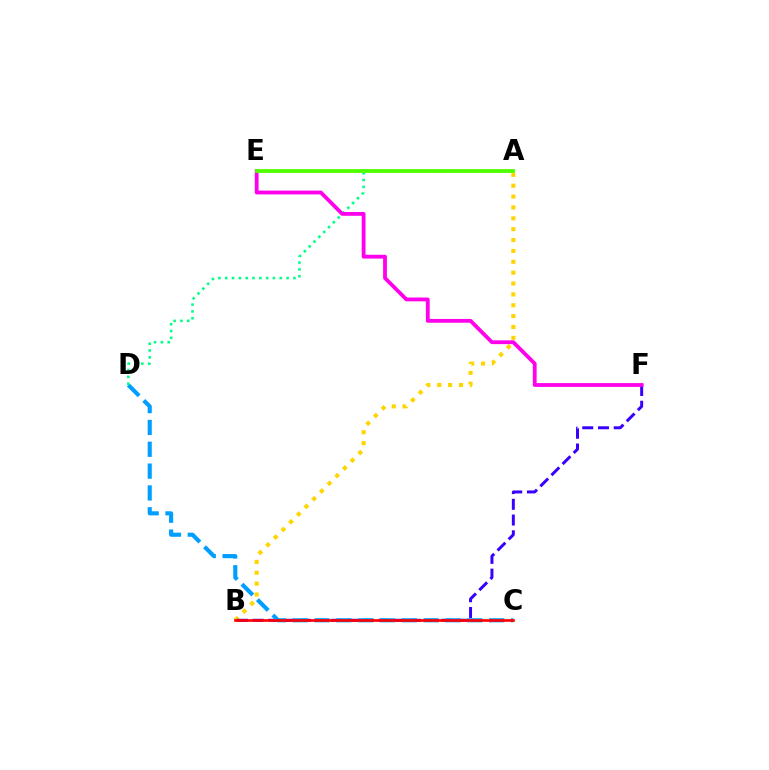{('A', 'B'): [{'color': '#ffd500', 'line_style': 'dotted', 'thickness': 2.95}], ('B', 'F'): [{'color': '#3700ff', 'line_style': 'dashed', 'thickness': 2.14}], ('C', 'D'): [{'color': '#009eff', 'line_style': 'dashed', 'thickness': 2.97}], ('B', 'C'): [{'color': '#ff0000', 'line_style': 'solid', 'thickness': 1.91}], ('A', 'D'): [{'color': '#00ff86', 'line_style': 'dotted', 'thickness': 1.85}], ('E', 'F'): [{'color': '#ff00ed', 'line_style': 'solid', 'thickness': 2.74}], ('A', 'E'): [{'color': '#4fff00', 'line_style': 'solid', 'thickness': 2.72}]}